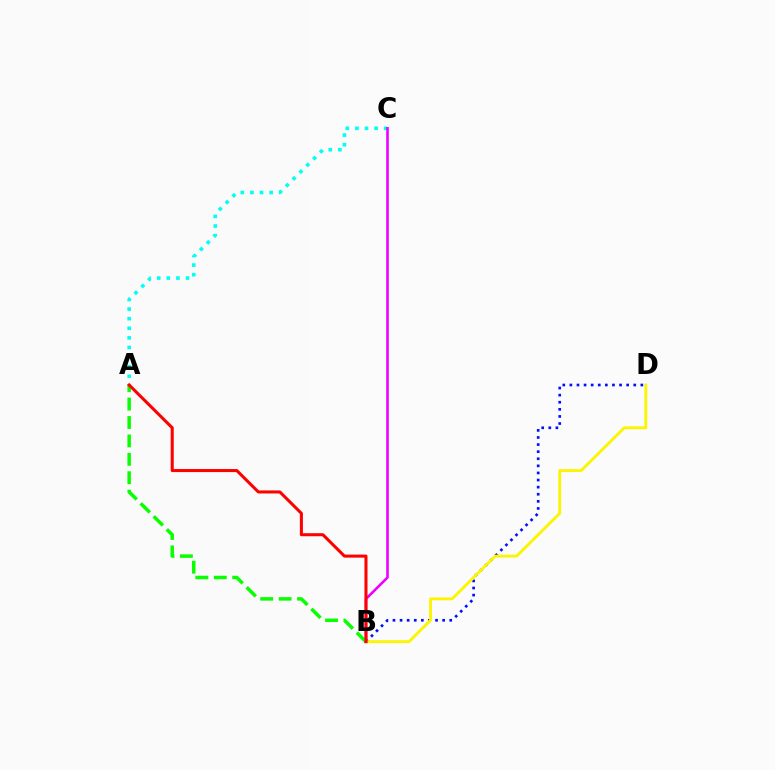{('A', 'C'): [{'color': '#00fff6', 'line_style': 'dotted', 'thickness': 2.61}], ('B', 'D'): [{'color': '#0010ff', 'line_style': 'dotted', 'thickness': 1.93}, {'color': '#fcf500', 'line_style': 'solid', 'thickness': 2.05}], ('B', 'C'): [{'color': '#ee00ff', 'line_style': 'solid', 'thickness': 1.87}], ('A', 'B'): [{'color': '#08ff00', 'line_style': 'dashed', 'thickness': 2.5}, {'color': '#ff0000', 'line_style': 'solid', 'thickness': 2.19}]}